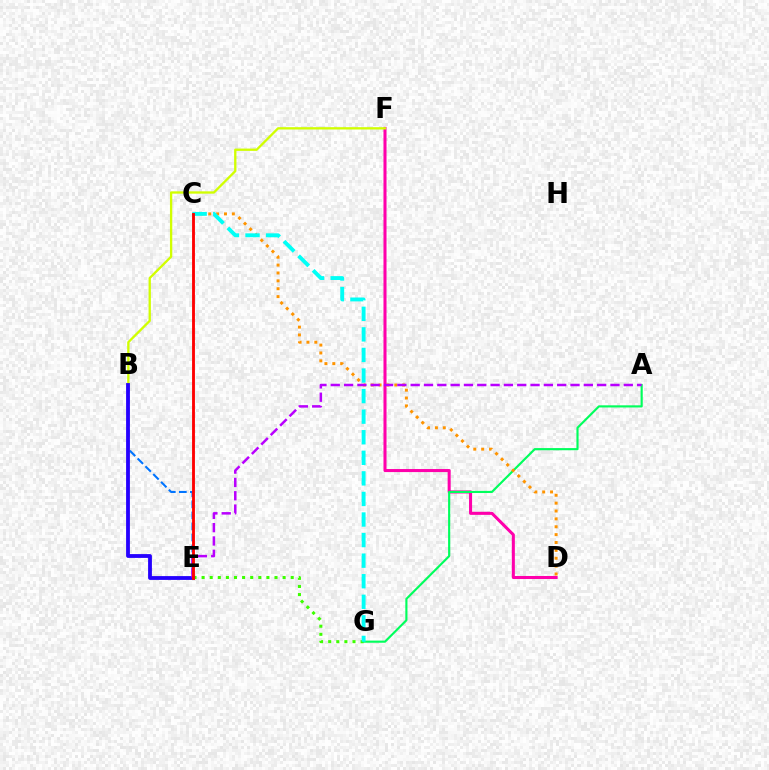{('E', 'G'): [{'color': '#3dff00', 'line_style': 'dotted', 'thickness': 2.2}], ('B', 'E'): [{'color': '#0074ff', 'line_style': 'dashed', 'thickness': 1.5}, {'color': '#2500ff', 'line_style': 'solid', 'thickness': 2.74}], ('D', 'F'): [{'color': '#ff00ac', 'line_style': 'solid', 'thickness': 2.19}], ('A', 'G'): [{'color': '#00ff5c', 'line_style': 'solid', 'thickness': 1.55}], ('B', 'F'): [{'color': '#d1ff00', 'line_style': 'solid', 'thickness': 1.67}], ('C', 'D'): [{'color': '#ff9400', 'line_style': 'dotted', 'thickness': 2.14}], ('A', 'E'): [{'color': '#b900ff', 'line_style': 'dashed', 'thickness': 1.81}], ('C', 'G'): [{'color': '#00fff6', 'line_style': 'dashed', 'thickness': 2.79}], ('C', 'E'): [{'color': '#ff0000', 'line_style': 'solid', 'thickness': 2.06}]}